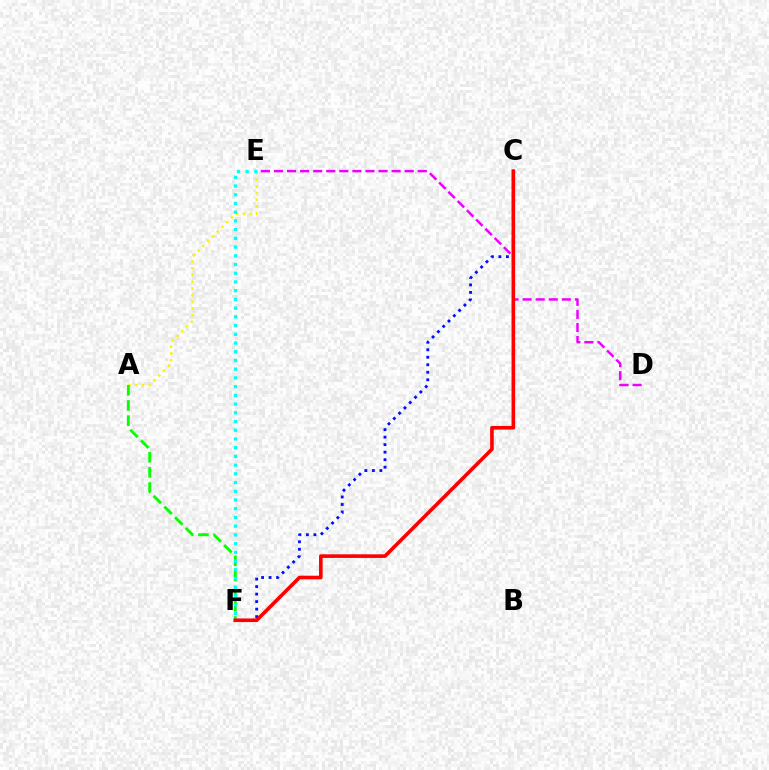{('D', 'E'): [{'color': '#ee00ff', 'line_style': 'dashed', 'thickness': 1.78}], ('A', 'E'): [{'color': '#fcf500', 'line_style': 'dotted', 'thickness': 1.83}], ('A', 'F'): [{'color': '#08ff00', 'line_style': 'dashed', 'thickness': 2.06}], ('C', 'F'): [{'color': '#0010ff', 'line_style': 'dotted', 'thickness': 2.04}, {'color': '#ff0000', 'line_style': 'solid', 'thickness': 2.6}], ('E', 'F'): [{'color': '#00fff6', 'line_style': 'dotted', 'thickness': 2.37}]}